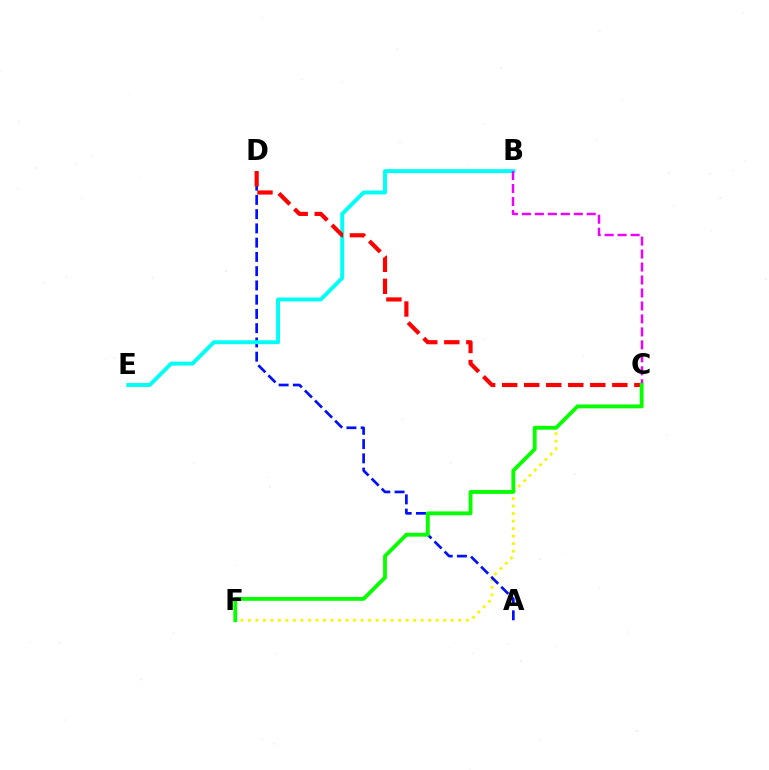{('C', 'F'): [{'color': '#fcf500', 'line_style': 'dotted', 'thickness': 2.04}, {'color': '#08ff00', 'line_style': 'solid', 'thickness': 2.77}], ('A', 'D'): [{'color': '#0010ff', 'line_style': 'dashed', 'thickness': 1.94}], ('B', 'E'): [{'color': '#00fff6', 'line_style': 'solid', 'thickness': 2.83}], ('C', 'D'): [{'color': '#ff0000', 'line_style': 'dashed', 'thickness': 2.99}], ('B', 'C'): [{'color': '#ee00ff', 'line_style': 'dashed', 'thickness': 1.76}]}